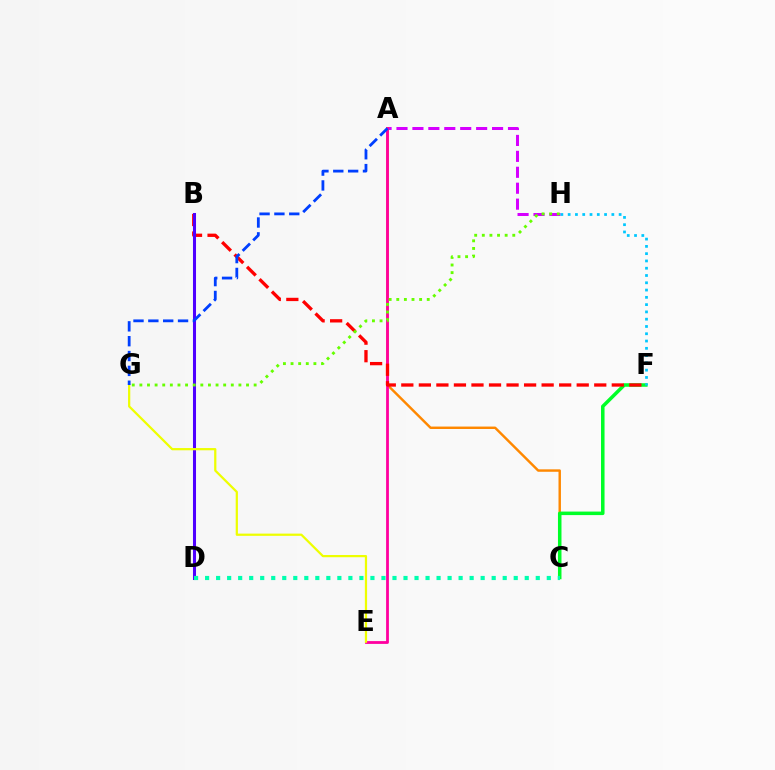{('A', 'H'): [{'color': '#d600ff', 'line_style': 'dashed', 'thickness': 2.16}], ('A', 'C'): [{'color': '#ff8800', 'line_style': 'solid', 'thickness': 1.75}], ('C', 'F'): [{'color': '#00ff27', 'line_style': 'solid', 'thickness': 2.53}], ('F', 'H'): [{'color': '#00c7ff', 'line_style': 'dotted', 'thickness': 1.98}], ('A', 'E'): [{'color': '#ff00a0', 'line_style': 'solid', 'thickness': 2.01}], ('B', 'F'): [{'color': '#ff0000', 'line_style': 'dashed', 'thickness': 2.38}], ('B', 'D'): [{'color': '#4f00ff', 'line_style': 'solid', 'thickness': 2.19}], ('C', 'D'): [{'color': '#00ffaf', 'line_style': 'dotted', 'thickness': 2.99}], ('E', 'G'): [{'color': '#eeff00', 'line_style': 'solid', 'thickness': 1.61}], ('G', 'H'): [{'color': '#66ff00', 'line_style': 'dotted', 'thickness': 2.07}], ('A', 'G'): [{'color': '#003fff', 'line_style': 'dashed', 'thickness': 2.02}]}